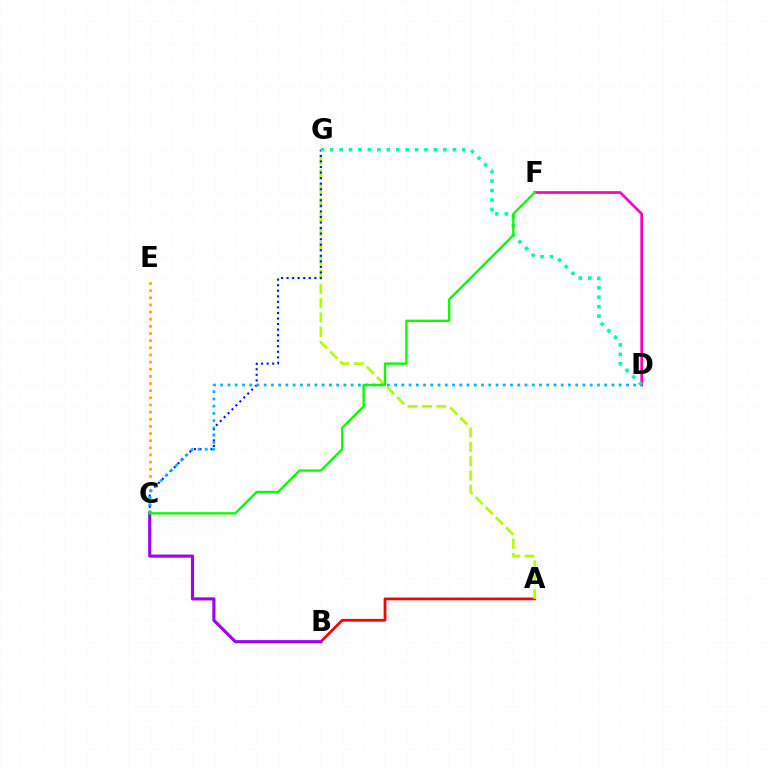{('D', 'F'): [{'color': '#ff00bd', 'line_style': 'solid', 'thickness': 1.93}], ('C', 'E'): [{'color': '#ffa500', 'line_style': 'dotted', 'thickness': 1.94}], ('A', 'B'): [{'color': '#ff0000', 'line_style': 'solid', 'thickness': 1.97}], ('A', 'G'): [{'color': '#b3ff00', 'line_style': 'dashed', 'thickness': 1.94}], ('C', 'G'): [{'color': '#0010ff', 'line_style': 'dotted', 'thickness': 1.51}], ('B', 'C'): [{'color': '#9b00ff', 'line_style': 'solid', 'thickness': 2.23}], ('D', 'G'): [{'color': '#00ff9d', 'line_style': 'dotted', 'thickness': 2.56}], ('C', 'D'): [{'color': '#00b5ff', 'line_style': 'dotted', 'thickness': 1.97}], ('C', 'F'): [{'color': '#08ff00', 'line_style': 'solid', 'thickness': 1.69}]}